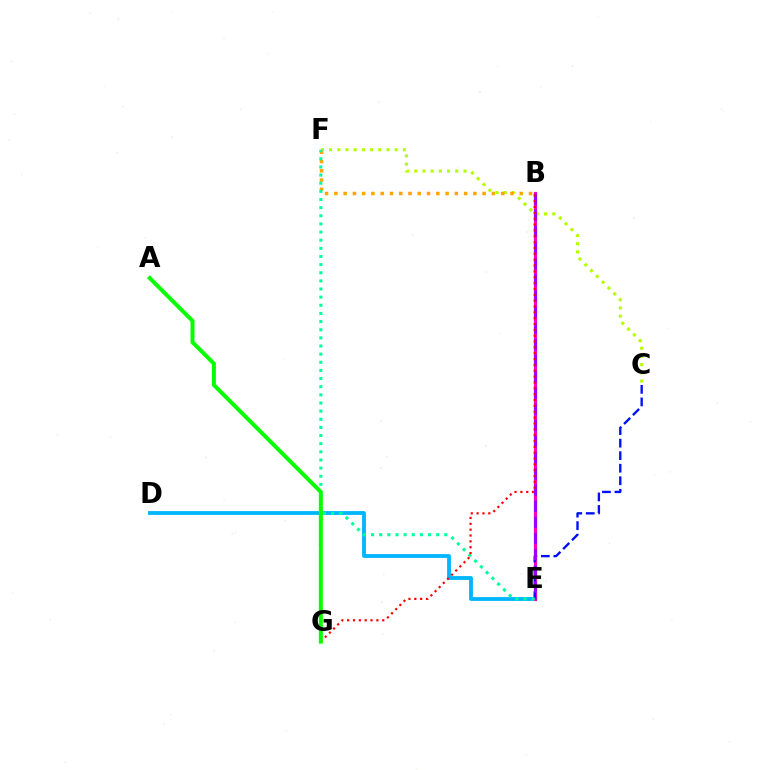{('C', 'F'): [{'color': '#b3ff00', 'line_style': 'dotted', 'thickness': 2.23}], ('D', 'E'): [{'color': '#00b5ff', 'line_style': 'solid', 'thickness': 2.75}], ('B', 'E'): [{'color': '#ff00bd', 'line_style': 'solid', 'thickness': 2.3}, {'color': '#9b00ff', 'line_style': 'dashed', 'thickness': 2.2}], ('C', 'E'): [{'color': '#0010ff', 'line_style': 'dashed', 'thickness': 1.7}], ('B', 'F'): [{'color': '#ffa500', 'line_style': 'dotted', 'thickness': 2.52}], ('E', 'F'): [{'color': '#00ff9d', 'line_style': 'dotted', 'thickness': 2.21}], ('B', 'G'): [{'color': '#ff0000', 'line_style': 'dotted', 'thickness': 1.59}], ('A', 'G'): [{'color': '#08ff00', 'line_style': 'solid', 'thickness': 2.87}]}